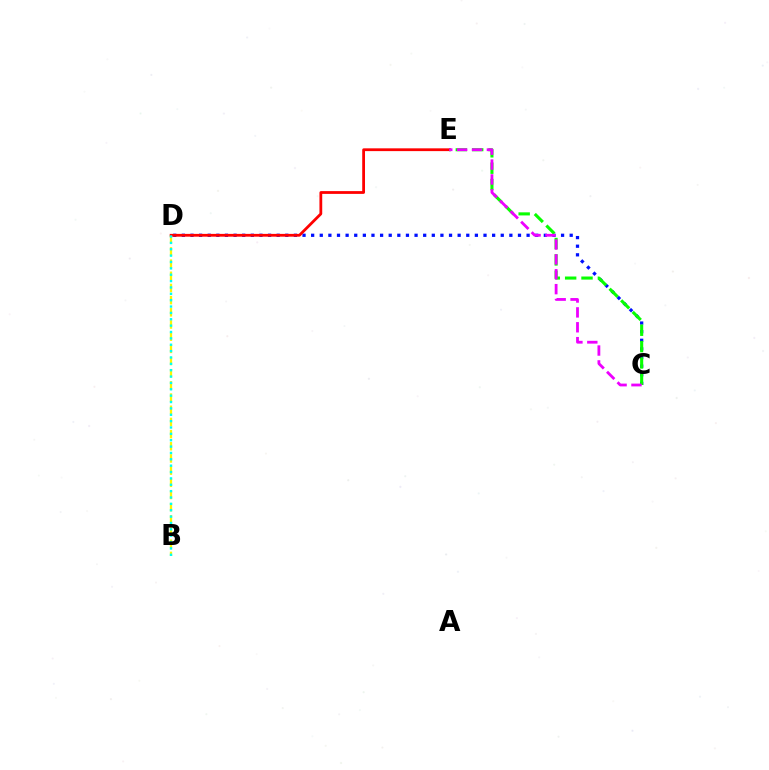{('B', 'D'): [{'color': '#fcf500', 'line_style': 'dashed', 'thickness': 1.65}, {'color': '#00fff6', 'line_style': 'dotted', 'thickness': 1.73}], ('C', 'D'): [{'color': '#0010ff', 'line_style': 'dotted', 'thickness': 2.34}], ('C', 'E'): [{'color': '#08ff00', 'line_style': 'dashed', 'thickness': 2.22}, {'color': '#ee00ff', 'line_style': 'dashed', 'thickness': 2.02}], ('D', 'E'): [{'color': '#ff0000', 'line_style': 'solid', 'thickness': 2.0}]}